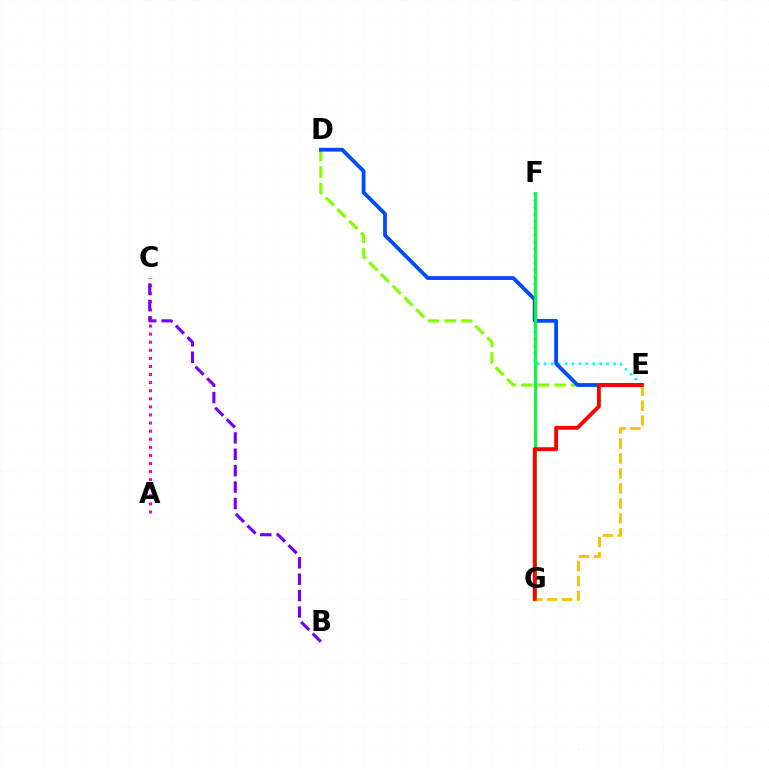{('E', 'F'): [{'color': '#00fff6', 'line_style': 'dotted', 'thickness': 1.89}], ('D', 'E'): [{'color': '#84ff00', 'line_style': 'dashed', 'thickness': 2.25}, {'color': '#004bff', 'line_style': 'solid', 'thickness': 2.74}], ('A', 'C'): [{'color': '#ff00cf', 'line_style': 'dotted', 'thickness': 2.2}], ('F', 'G'): [{'color': '#00ff39', 'line_style': 'solid', 'thickness': 2.1}], ('E', 'G'): [{'color': '#ffbd00', 'line_style': 'dashed', 'thickness': 2.03}, {'color': '#ff0000', 'line_style': 'solid', 'thickness': 2.79}], ('B', 'C'): [{'color': '#7200ff', 'line_style': 'dashed', 'thickness': 2.23}]}